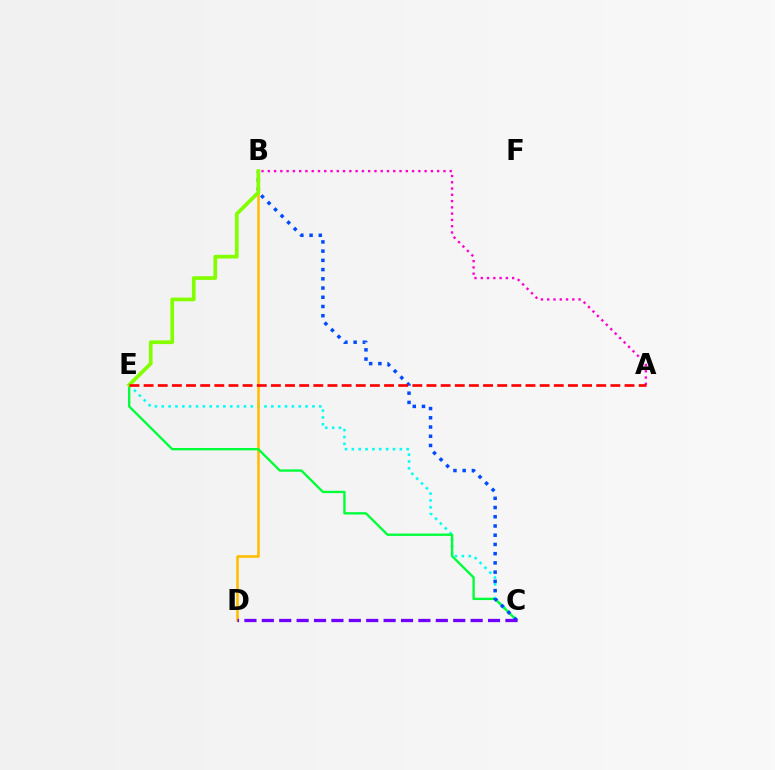{('A', 'B'): [{'color': '#ff00cf', 'line_style': 'dotted', 'thickness': 1.7}], ('C', 'E'): [{'color': '#00fff6', 'line_style': 'dotted', 'thickness': 1.86}, {'color': '#00ff39', 'line_style': 'solid', 'thickness': 1.69}], ('B', 'D'): [{'color': '#ffbd00', 'line_style': 'solid', 'thickness': 1.86}], ('B', 'C'): [{'color': '#004bff', 'line_style': 'dotted', 'thickness': 2.51}], ('C', 'D'): [{'color': '#7200ff', 'line_style': 'dashed', 'thickness': 2.36}], ('B', 'E'): [{'color': '#84ff00', 'line_style': 'solid', 'thickness': 2.68}], ('A', 'E'): [{'color': '#ff0000', 'line_style': 'dashed', 'thickness': 1.92}]}